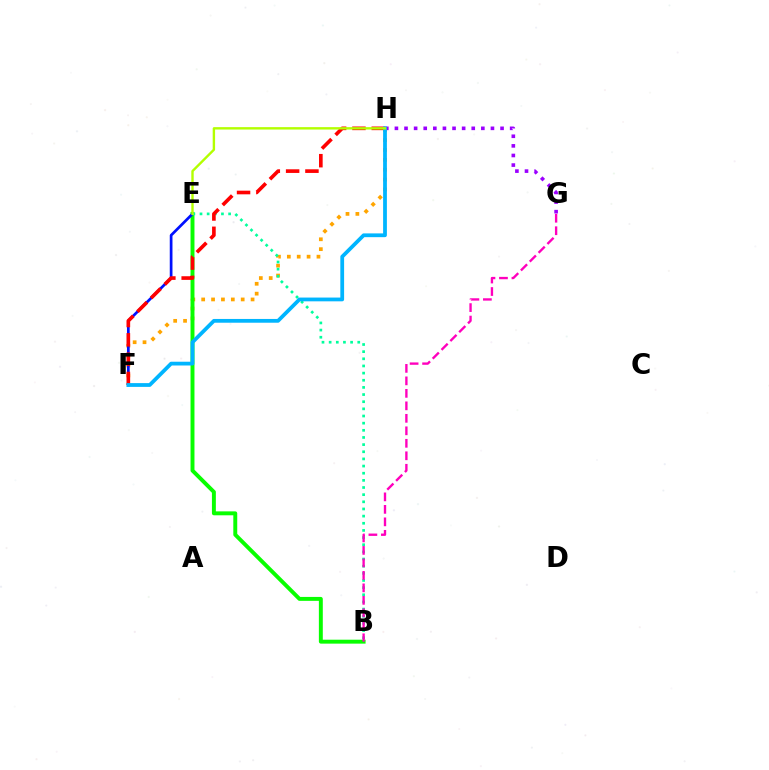{('G', 'H'): [{'color': '#9b00ff', 'line_style': 'dotted', 'thickness': 2.61}], ('F', 'H'): [{'color': '#ffa500', 'line_style': 'dotted', 'thickness': 2.68}, {'color': '#ff0000', 'line_style': 'dashed', 'thickness': 2.62}, {'color': '#00b5ff', 'line_style': 'solid', 'thickness': 2.71}], ('B', 'E'): [{'color': '#08ff00', 'line_style': 'solid', 'thickness': 2.83}, {'color': '#00ff9d', 'line_style': 'dotted', 'thickness': 1.94}], ('E', 'F'): [{'color': '#0010ff', 'line_style': 'solid', 'thickness': 1.96}], ('B', 'G'): [{'color': '#ff00bd', 'line_style': 'dashed', 'thickness': 1.7}], ('E', 'H'): [{'color': '#b3ff00', 'line_style': 'solid', 'thickness': 1.72}]}